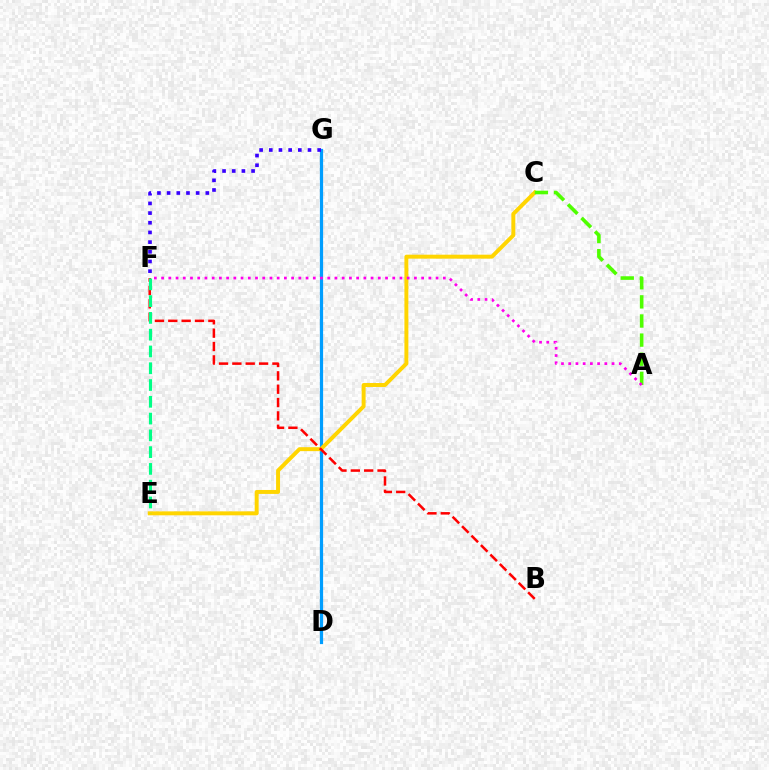{('D', 'G'): [{'color': '#009eff', 'line_style': 'solid', 'thickness': 2.31}], ('C', 'E'): [{'color': '#ffd500', 'line_style': 'solid', 'thickness': 2.84}], ('A', 'C'): [{'color': '#4fff00', 'line_style': 'dashed', 'thickness': 2.6}], ('B', 'F'): [{'color': '#ff0000', 'line_style': 'dashed', 'thickness': 1.81}], ('A', 'F'): [{'color': '#ff00ed', 'line_style': 'dotted', 'thickness': 1.96}], ('F', 'G'): [{'color': '#3700ff', 'line_style': 'dotted', 'thickness': 2.63}], ('E', 'F'): [{'color': '#00ff86', 'line_style': 'dashed', 'thickness': 2.28}]}